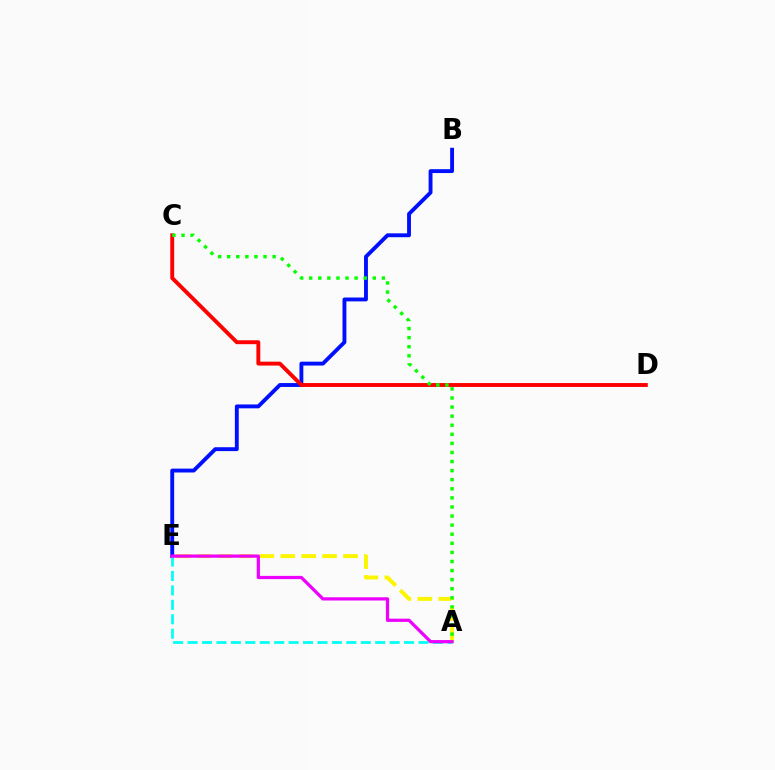{('B', 'E'): [{'color': '#0010ff', 'line_style': 'solid', 'thickness': 2.79}], ('A', 'E'): [{'color': '#00fff6', 'line_style': 'dashed', 'thickness': 1.96}, {'color': '#fcf500', 'line_style': 'dashed', 'thickness': 2.84}, {'color': '#ee00ff', 'line_style': 'solid', 'thickness': 2.32}], ('C', 'D'): [{'color': '#ff0000', 'line_style': 'solid', 'thickness': 2.8}], ('A', 'C'): [{'color': '#08ff00', 'line_style': 'dotted', 'thickness': 2.47}]}